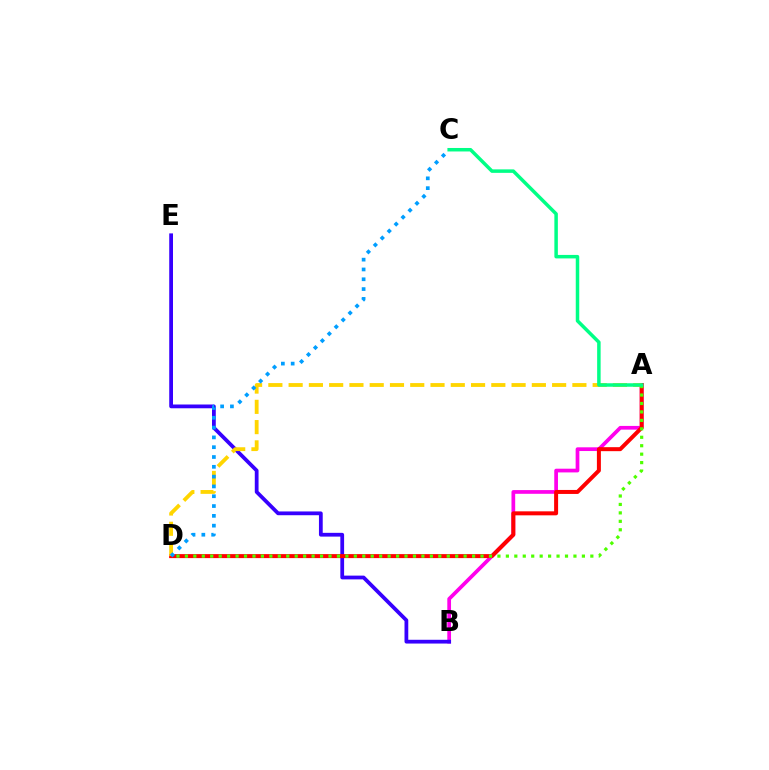{('A', 'B'): [{'color': '#ff00ed', 'line_style': 'solid', 'thickness': 2.67}], ('B', 'E'): [{'color': '#3700ff', 'line_style': 'solid', 'thickness': 2.71}], ('A', 'D'): [{'color': '#ff0000', 'line_style': 'solid', 'thickness': 2.87}, {'color': '#ffd500', 'line_style': 'dashed', 'thickness': 2.75}, {'color': '#4fff00', 'line_style': 'dotted', 'thickness': 2.3}], ('A', 'C'): [{'color': '#00ff86', 'line_style': 'solid', 'thickness': 2.51}], ('C', 'D'): [{'color': '#009eff', 'line_style': 'dotted', 'thickness': 2.66}]}